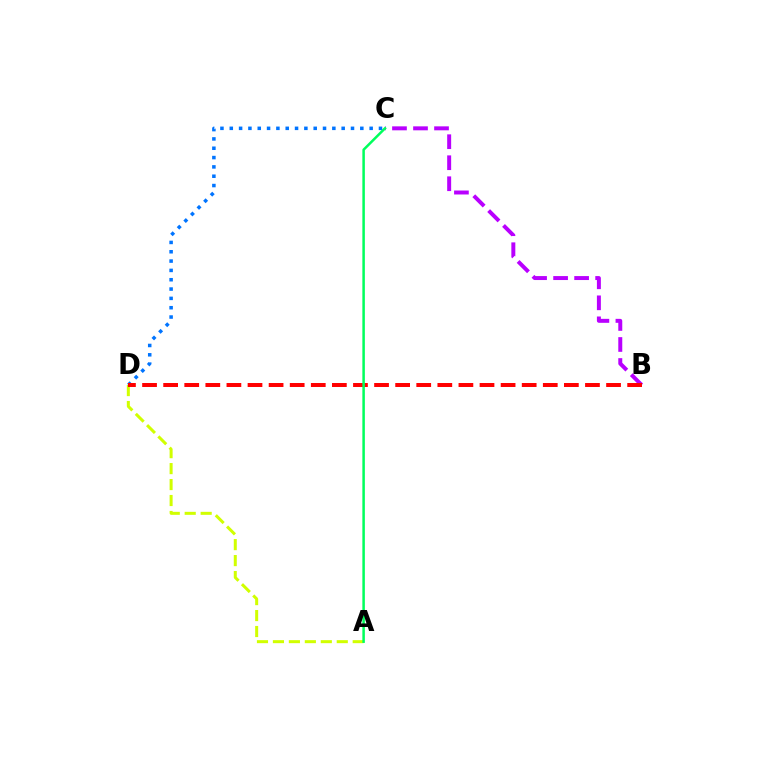{('C', 'D'): [{'color': '#0074ff', 'line_style': 'dotted', 'thickness': 2.53}], ('A', 'D'): [{'color': '#d1ff00', 'line_style': 'dashed', 'thickness': 2.17}], ('B', 'C'): [{'color': '#b900ff', 'line_style': 'dashed', 'thickness': 2.86}], ('B', 'D'): [{'color': '#ff0000', 'line_style': 'dashed', 'thickness': 2.87}], ('A', 'C'): [{'color': '#00ff5c', 'line_style': 'solid', 'thickness': 1.8}]}